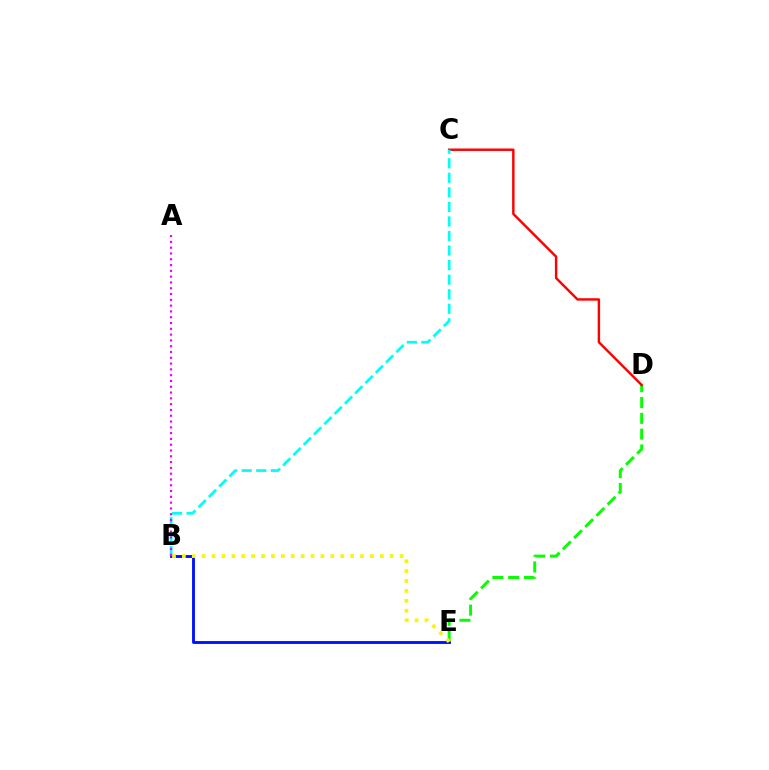{('B', 'E'): [{'color': '#0010ff', 'line_style': 'solid', 'thickness': 2.07}, {'color': '#fcf500', 'line_style': 'dotted', 'thickness': 2.69}], ('D', 'E'): [{'color': '#08ff00', 'line_style': 'dashed', 'thickness': 2.15}], ('C', 'D'): [{'color': '#ff0000', 'line_style': 'solid', 'thickness': 1.75}], ('B', 'C'): [{'color': '#00fff6', 'line_style': 'dashed', 'thickness': 1.98}], ('A', 'B'): [{'color': '#ee00ff', 'line_style': 'dotted', 'thickness': 1.57}]}